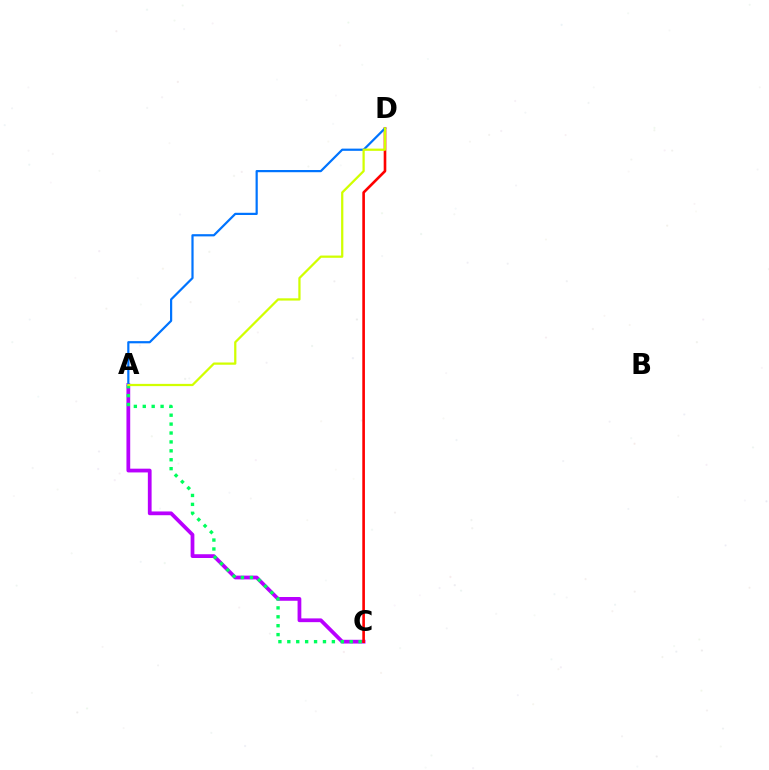{('A', 'C'): [{'color': '#b900ff', 'line_style': 'solid', 'thickness': 2.71}, {'color': '#00ff5c', 'line_style': 'dotted', 'thickness': 2.42}], ('C', 'D'): [{'color': '#ff0000', 'line_style': 'solid', 'thickness': 1.89}], ('A', 'D'): [{'color': '#0074ff', 'line_style': 'solid', 'thickness': 1.59}, {'color': '#d1ff00', 'line_style': 'solid', 'thickness': 1.62}]}